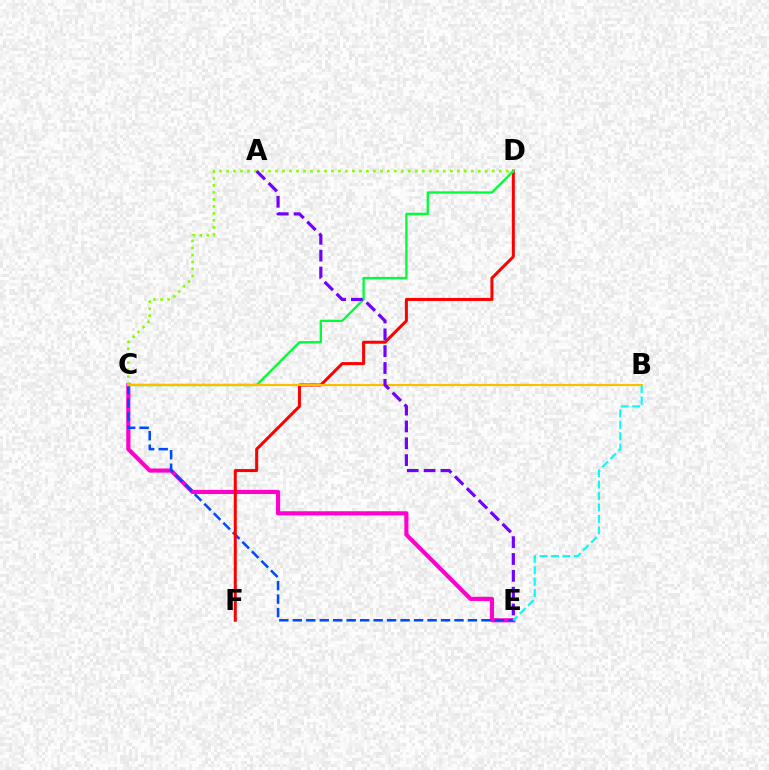{('C', 'E'): [{'color': '#ff00cf', 'line_style': 'solid', 'thickness': 2.99}, {'color': '#004bff', 'line_style': 'dashed', 'thickness': 1.83}], ('D', 'F'): [{'color': '#ff0000', 'line_style': 'solid', 'thickness': 2.17}], ('B', 'E'): [{'color': '#00fff6', 'line_style': 'dashed', 'thickness': 1.55}], ('C', 'D'): [{'color': '#00ff39', 'line_style': 'solid', 'thickness': 1.69}, {'color': '#84ff00', 'line_style': 'dotted', 'thickness': 1.9}], ('B', 'C'): [{'color': '#ffbd00', 'line_style': 'solid', 'thickness': 1.58}], ('A', 'E'): [{'color': '#7200ff', 'line_style': 'dashed', 'thickness': 2.29}]}